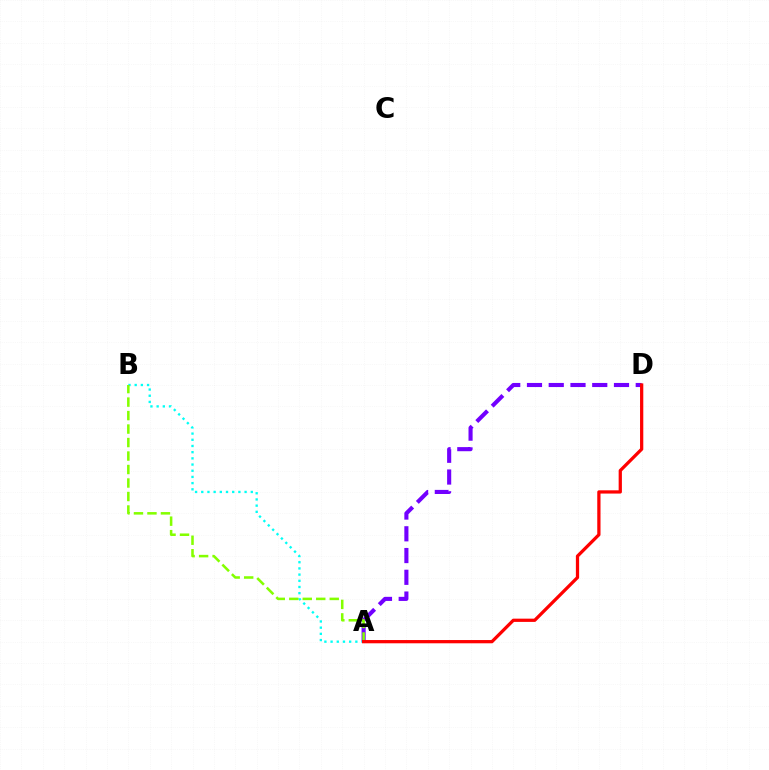{('A', 'D'): [{'color': '#7200ff', 'line_style': 'dashed', 'thickness': 2.96}, {'color': '#ff0000', 'line_style': 'solid', 'thickness': 2.34}], ('A', 'B'): [{'color': '#00fff6', 'line_style': 'dotted', 'thickness': 1.68}, {'color': '#84ff00', 'line_style': 'dashed', 'thickness': 1.83}]}